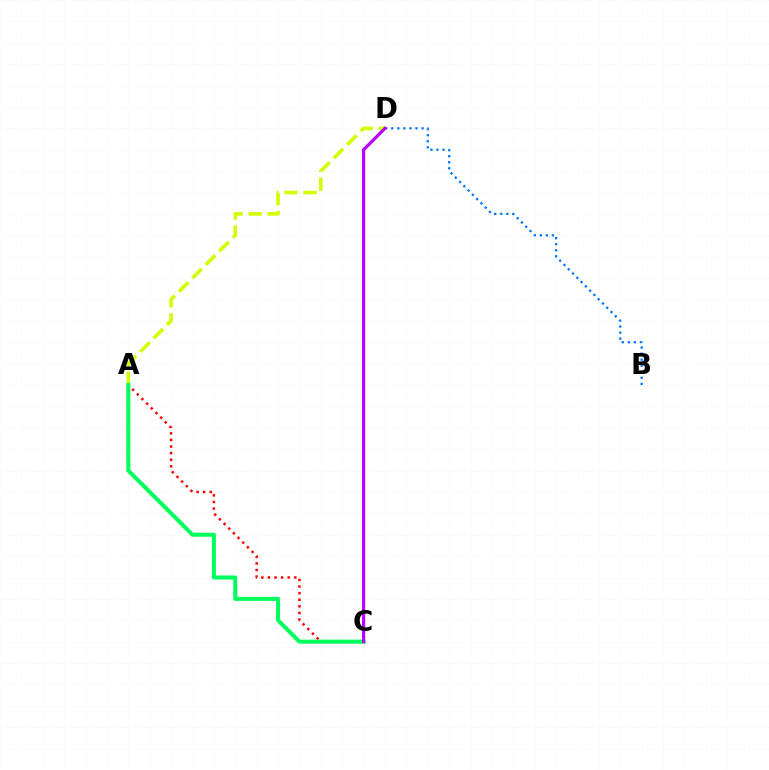{('A', 'D'): [{'color': '#d1ff00', 'line_style': 'dashed', 'thickness': 2.59}], ('B', 'D'): [{'color': '#0074ff', 'line_style': 'dotted', 'thickness': 1.64}], ('A', 'C'): [{'color': '#ff0000', 'line_style': 'dotted', 'thickness': 1.79}, {'color': '#00ff5c', 'line_style': 'solid', 'thickness': 2.91}], ('C', 'D'): [{'color': '#b900ff', 'line_style': 'solid', 'thickness': 2.27}]}